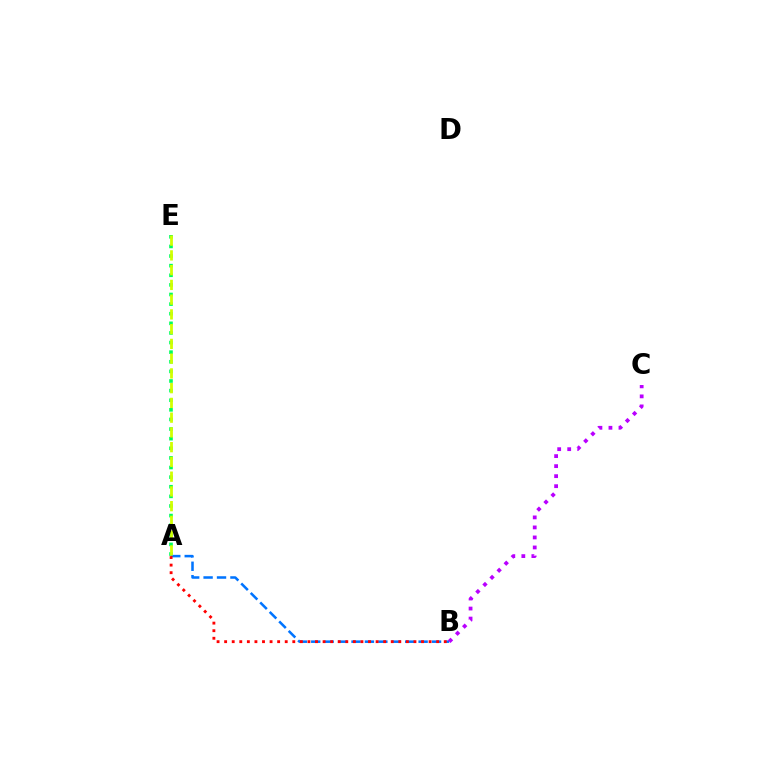{('A', 'E'): [{'color': '#00ff5c', 'line_style': 'dotted', 'thickness': 2.61}, {'color': '#d1ff00', 'line_style': 'dashed', 'thickness': 2.0}], ('A', 'B'): [{'color': '#0074ff', 'line_style': 'dashed', 'thickness': 1.82}, {'color': '#ff0000', 'line_style': 'dotted', 'thickness': 2.06}], ('B', 'C'): [{'color': '#b900ff', 'line_style': 'dotted', 'thickness': 2.72}]}